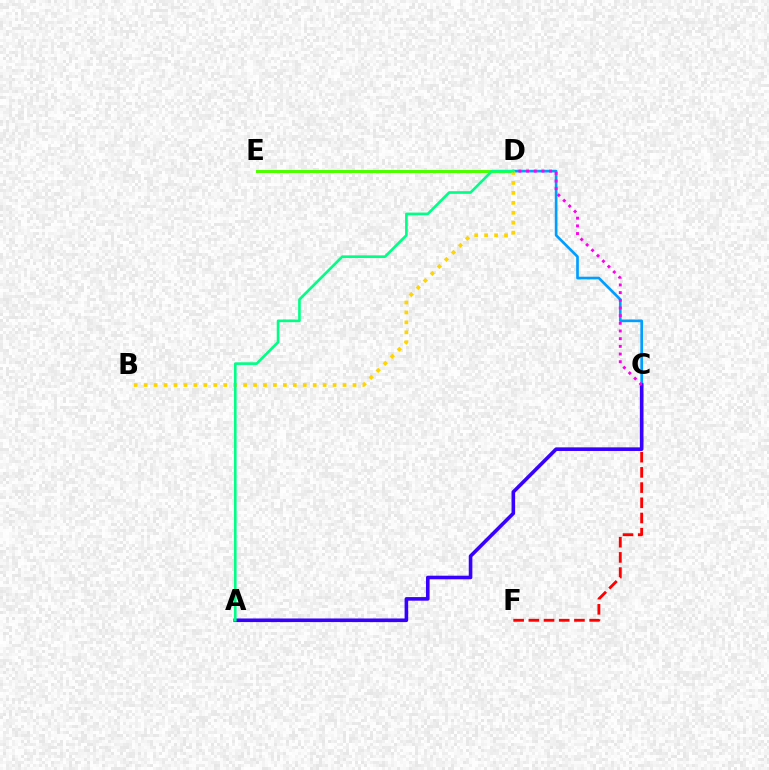{('D', 'E'): [{'color': '#4fff00', 'line_style': 'solid', 'thickness': 2.16}], ('C', 'F'): [{'color': '#ff0000', 'line_style': 'dashed', 'thickness': 2.06}], ('C', 'D'): [{'color': '#009eff', 'line_style': 'solid', 'thickness': 1.92}, {'color': '#ff00ed', 'line_style': 'dotted', 'thickness': 2.09}], ('A', 'C'): [{'color': '#3700ff', 'line_style': 'solid', 'thickness': 2.6}], ('B', 'D'): [{'color': '#ffd500', 'line_style': 'dotted', 'thickness': 2.7}], ('A', 'D'): [{'color': '#00ff86', 'line_style': 'solid', 'thickness': 1.9}]}